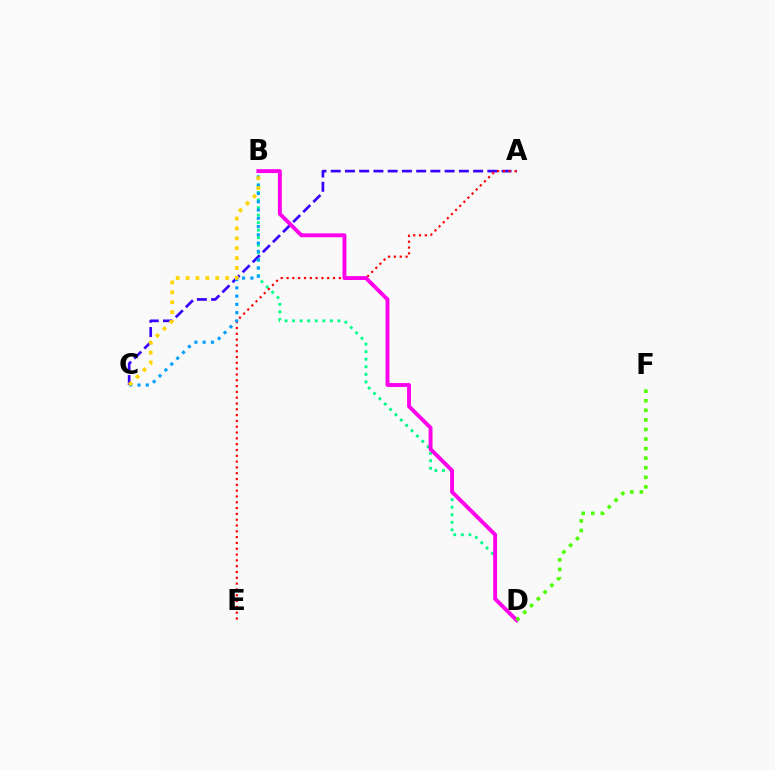{('A', 'C'): [{'color': '#3700ff', 'line_style': 'dashed', 'thickness': 1.93}], ('B', 'D'): [{'color': '#00ff86', 'line_style': 'dotted', 'thickness': 2.05}, {'color': '#ff00ed', 'line_style': 'solid', 'thickness': 2.8}], ('A', 'E'): [{'color': '#ff0000', 'line_style': 'dotted', 'thickness': 1.58}], ('B', 'C'): [{'color': '#009eff', 'line_style': 'dotted', 'thickness': 2.25}, {'color': '#ffd500', 'line_style': 'dotted', 'thickness': 2.68}], ('D', 'F'): [{'color': '#4fff00', 'line_style': 'dotted', 'thickness': 2.6}]}